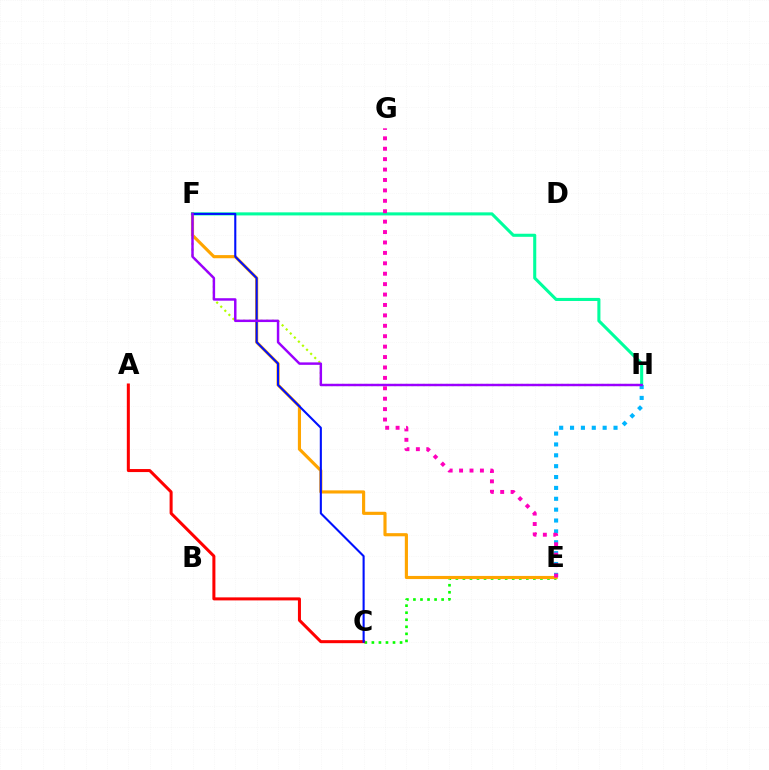{('C', 'E'): [{'color': '#08ff00', 'line_style': 'dotted', 'thickness': 1.91}], ('E', 'F'): [{'color': '#ffa500', 'line_style': 'solid', 'thickness': 2.26}], ('F', 'H'): [{'color': '#b3ff00', 'line_style': 'dotted', 'thickness': 1.56}, {'color': '#00ff9d', 'line_style': 'solid', 'thickness': 2.21}, {'color': '#9b00ff', 'line_style': 'solid', 'thickness': 1.77}], ('E', 'H'): [{'color': '#00b5ff', 'line_style': 'dotted', 'thickness': 2.95}], ('A', 'C'): [{'color': '#ff0000', 'line_style': 'solid', 'thickness': 2.18}], ('C', 'F'): [{'color': '#0010ff', 'line_style': 'solid', 'thickness': 1.51}], ('E', 'G'): [{'color': '#ff00bd', 'line_style': 'dotted', 'thickness': 2.83}]}